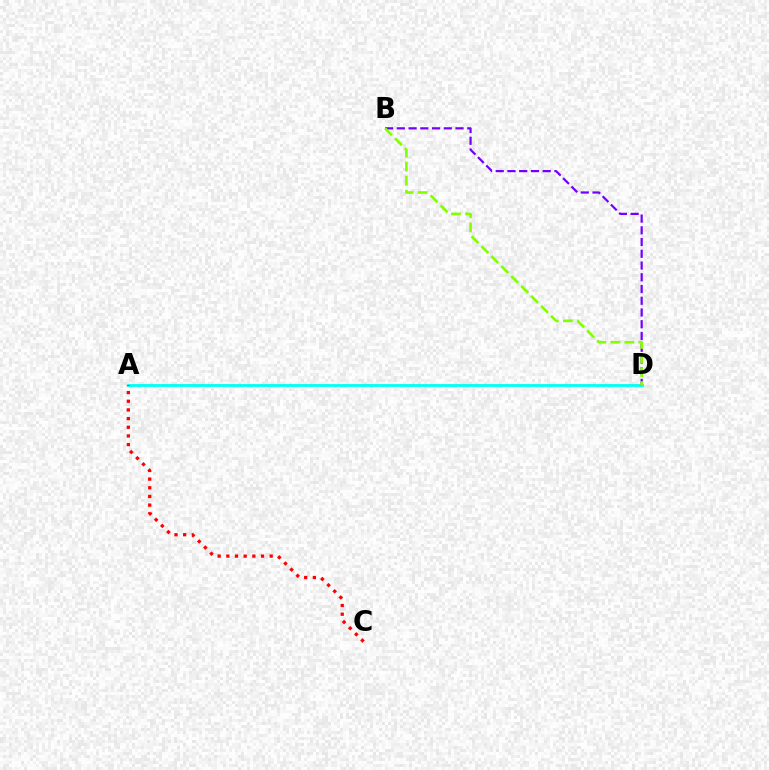{('A', 'D'): [{'color': '#00fff6', 'line_style': 'solid', 'thickness': 2.03}], ('B', 'D'): [{'color': '#7200ff', 'line_style': 'dashed', 'thickness': 1.59}, {'color': '#84ff00', 'line_style': 'dashed', 'thickness': 1.91}], ('A', 'C'): [{'color': '#ff0000', 'line_style': 'dotted', 'thickness': 2.36}]}